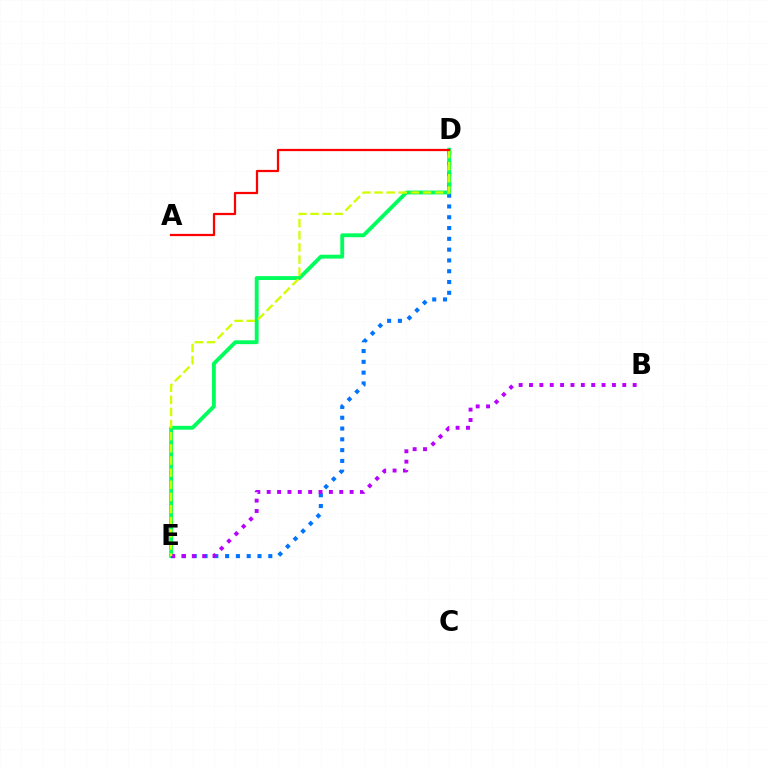{('D', 'E'): [{'color': '#0074ff', 'line_style': 'dotted', 'thickness': 2.93}, {'color': '#00ff5c', 'line_style': 'solid', 'thickness': 2.78}, {'color': '#d1ff00', 'line_style': 'dashed', 'thickness': 1.65}], ('B', 'E'): [{'color': '#b900ff', 'line_style': 'dotted', 'thickness': 2.82}], ('A', 'D'): [{'color': '#ff0000', 'line_style': 'solid', 'thickness': 1.61}]}